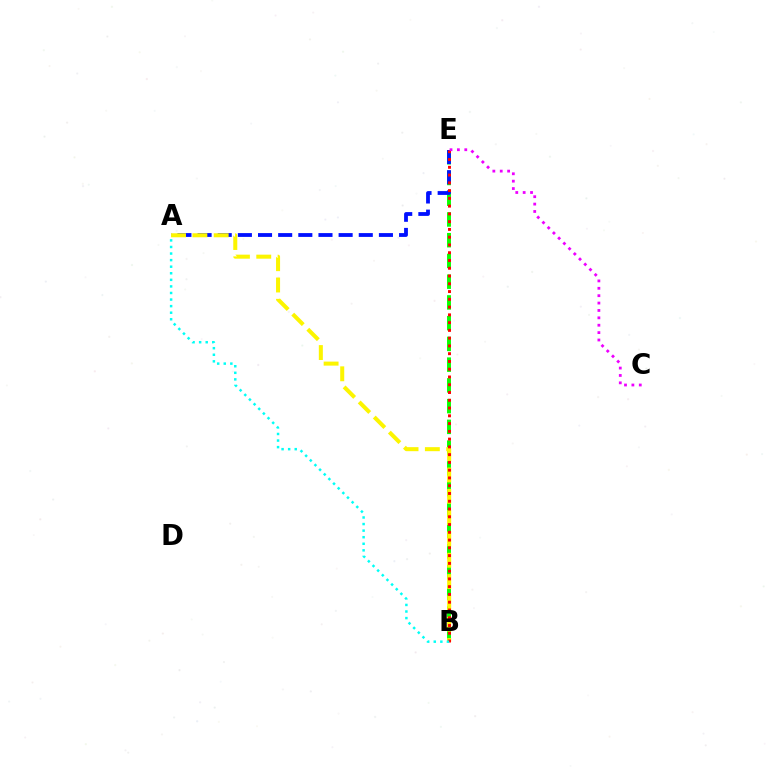{('B', 'E'): [{'color': '#08ff00', 'line_style': 'dashed', 'thickness': 2.82}, {'color': '#ff0000', 'line_style': 'dotted', 'thickness': 2.11}], ('A', 'E'): [{'color': '#0010ff', 'line_style': 'dashed', 'thickness': 2.74}], ('A', 'B'): [{'color': '#fcf500', 'line_style': 'dashed', 'thickness': 2.9}, {'color': '#00fff6', 'line_style': 'dotted', 'thickness': 1.79}], ('C', 'E'): [{'color': '#ee00ff', 'line_style': 'dotted', 'thickness': 2.01}]}